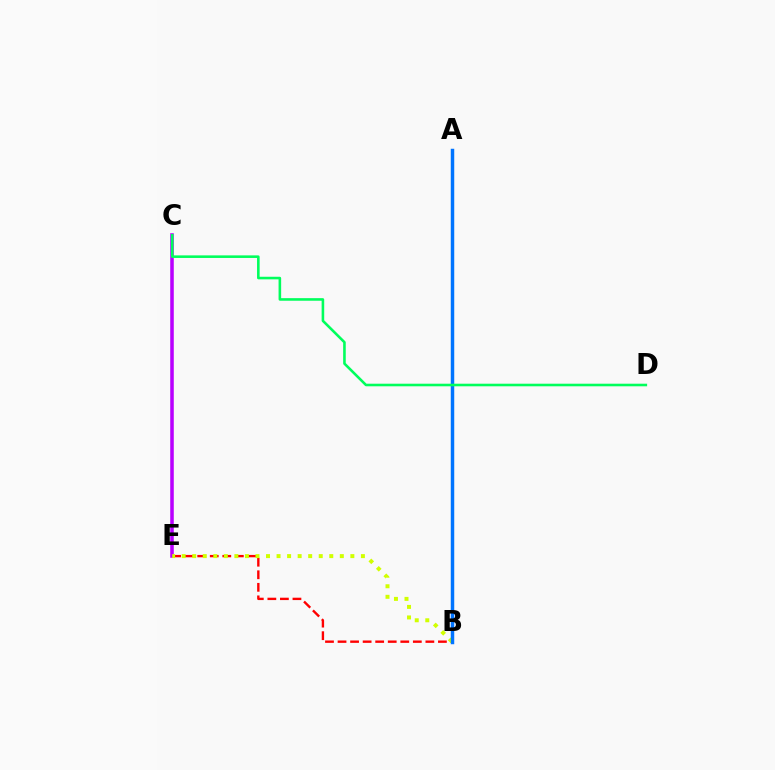{('B', 'E'): [{'color': '#ff0000', 'line_style': 'dashed', 'thickness': 1.7}, {'color': '#d1ff00', 'line_style': 'dotted', 'thickness': 2.86}], ('C', 'E'): [{'color': '#b900ff', 'line_style': 'solid', 'thickness': 2.55}], ('A', 'B'): [{'color': '#0074ff', 'line_style': 'solid', 'thickness': 2.5}], ('C', 'D'): [{'color': '#00ff5c', 'line_style': 'solid', 'thickness': 1.86}]}